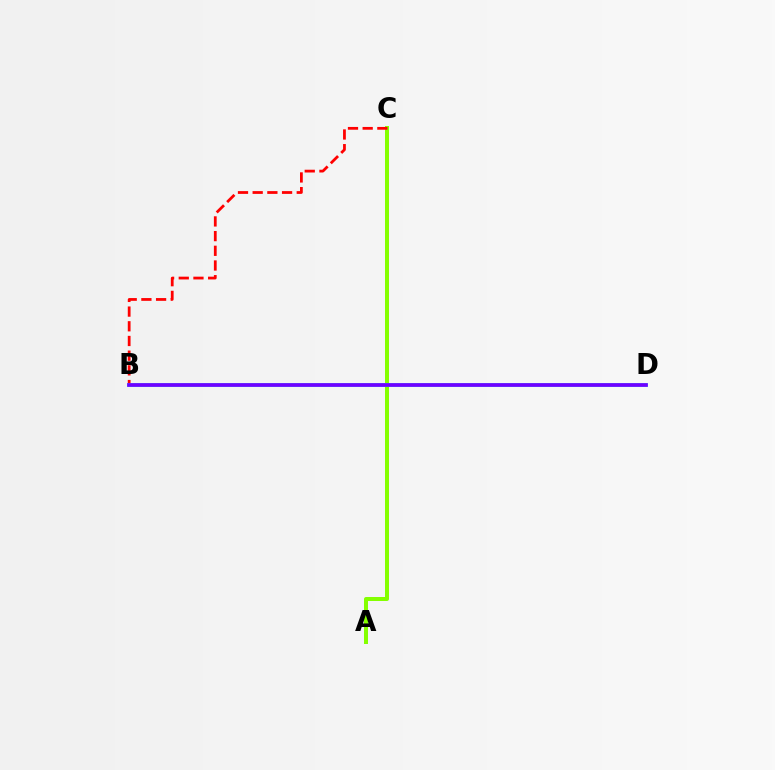{('A', 'C'): [{'color': '#84ff00', 'line_style': 'solid', 'thickness': 2.88}], ('B', 'C'): [{'color': '#ff0000', 'line_style': 'dashed', 'thickness': 2.0}], ('B', 'D'): [{'color': '#00fff6', 'line_style': 'solid', 'thickness': 2.56}, {'color': '#7200ff', 'line_style': 'solid', 'thickness': 2.66}]}